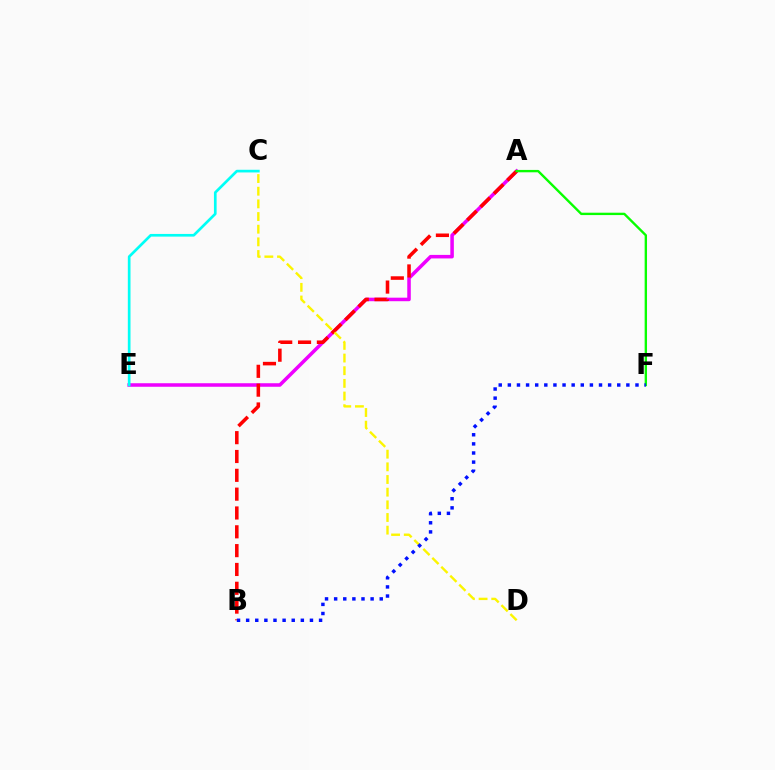{('A', 'E'): [{'color': '#ee00ff', 'line_style': 'solid', 'thickness': 2.54}], ('A', 'B'): [{'color': '#ff0000', 'line_style': 'dashed', 'thickness': 2.56}], ('C', 'D'): [{'color': '#fcf500', 'line_style': 'dashed', 'thickness': 1.72}], ('C', 'E'): [{'color': '#00fff6', 'line_style': 'solid', 'thickness': 1.93}], ('A', 'F'): [{'color': '#08ff00', 'line_style': 'solid', 'thickness': 1.71}], ('B', 'F'): [{'color': '#0010ff', 'line_style': 'dotted', 'thickness': 2.48}]}